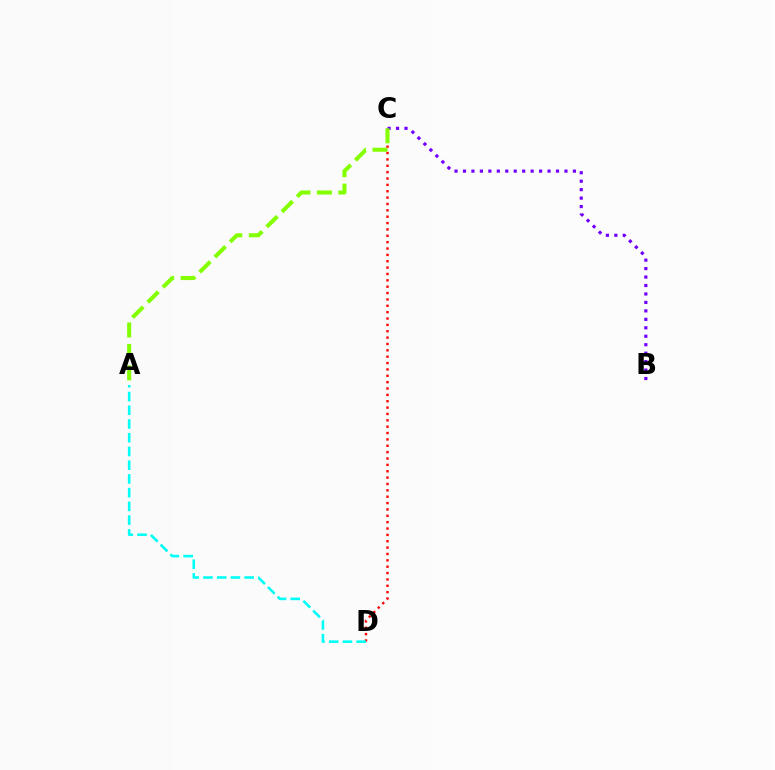{('C', 'D'): [{'color': '#ff0000', 'line_style': 'dotted', 'thickness': 1.73}], ('A', 'D'): [{'color': '#00fff6', 'line_style': 'dashed', 'thickness': 1.87}], ('B', 'C'): [{'color': '#7200ff', 'line_style': 'dotted', 'thickness': 2.3}], ('A', 'C'): [{'color': '#84ff00', 'line_style': 'dashed', 'thickness': 2.91}]}